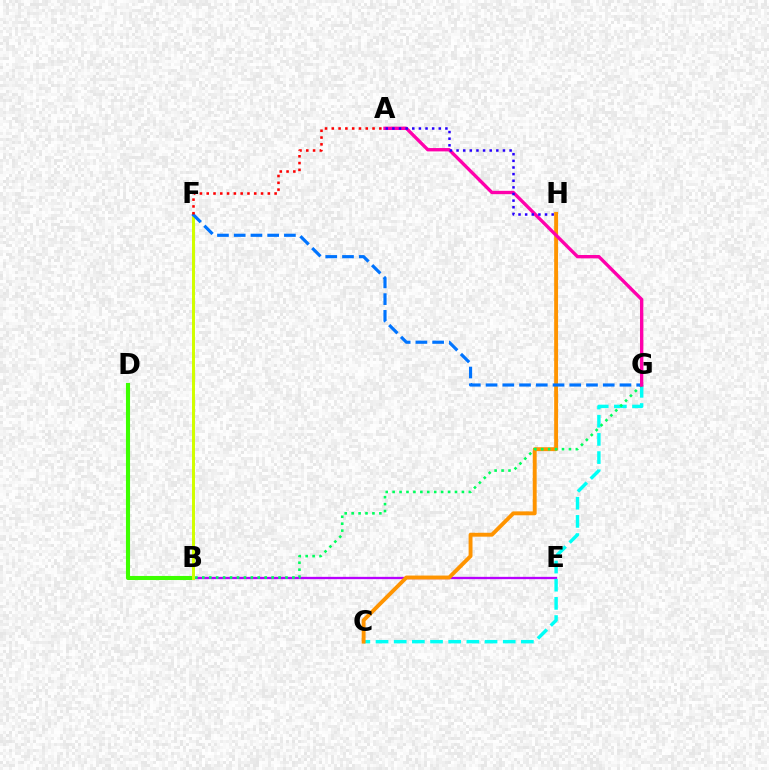{('B', 'E'): [{'color': '#b900ff', 'line_style': 'solid', 'thickness': 1.66}], ('C', 'G'): [{'color': '#00fff6', 'line_style': 'dashed', 'thickness': 2.47}], ('B', 'D'): [{'color': '#3dff00', 'line_style': 'solid', 'thickness': 2.94}], ('C', 'H'): [{'color': '#ff9400', 'line_style': 'solid', 'thickness': 2.8}], ('B', 'F'): [{'color': '#d1ff00', 'line_style': 'solid', 'thickness': 2.15}], ('B', 'G'): [{'color': '#00ff5c', 'line_style': 'dotted', 'thickness': 1.88}], ('F', 'G'): [{'color': '#0074ff', 'line_style': 'dashed', 'thickness': 2.27}], ('A', 'G'): [{'color': '#ff00ac', 'line_style': 'solid', 'thickness': 2.41}], ('A', 'H'): [{'color': '#2500ff', 'line_style': 'dotted', 'thickness': 1.8}], ('A', 'F'): [{'color': '#ff0000', 'line_style': 'dotted', 'thickness': 1.84}]}